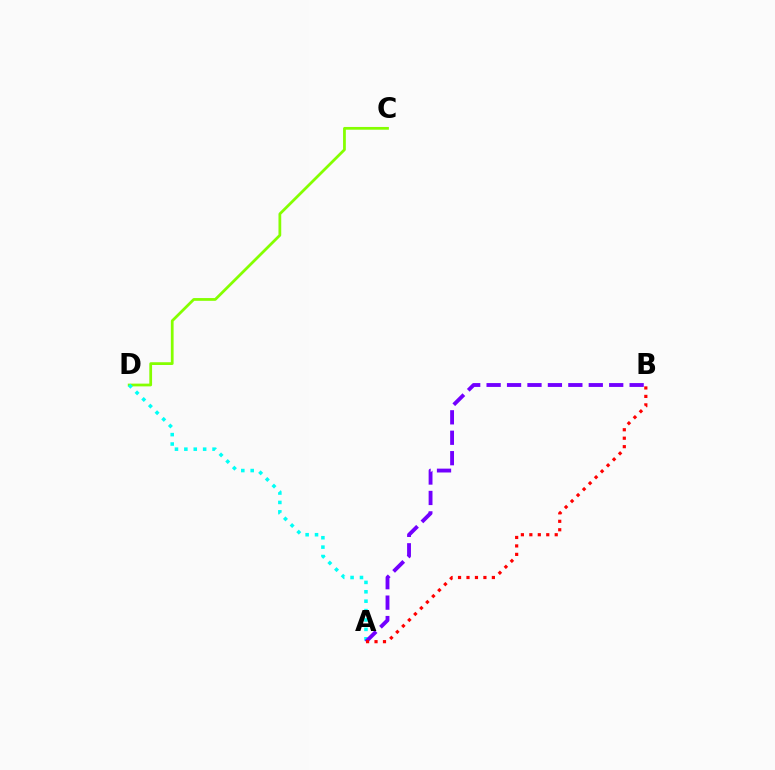{('C', 'D'): [{'color': '#84ff00', 'line_style': 'solid', 'thickness': 1.99}], ('A', 'D'): [{'color': '#00fff6', 'line_style': 'dotted', 'thickness': 2.55}], ('A', 'B'): [{'color': '#7200ff', 'line_style': 'dashed', 'thickness': 2.78}, {'color': '#ff0000', 'line_style': 'dotted', 'thickness': 2.3}]}